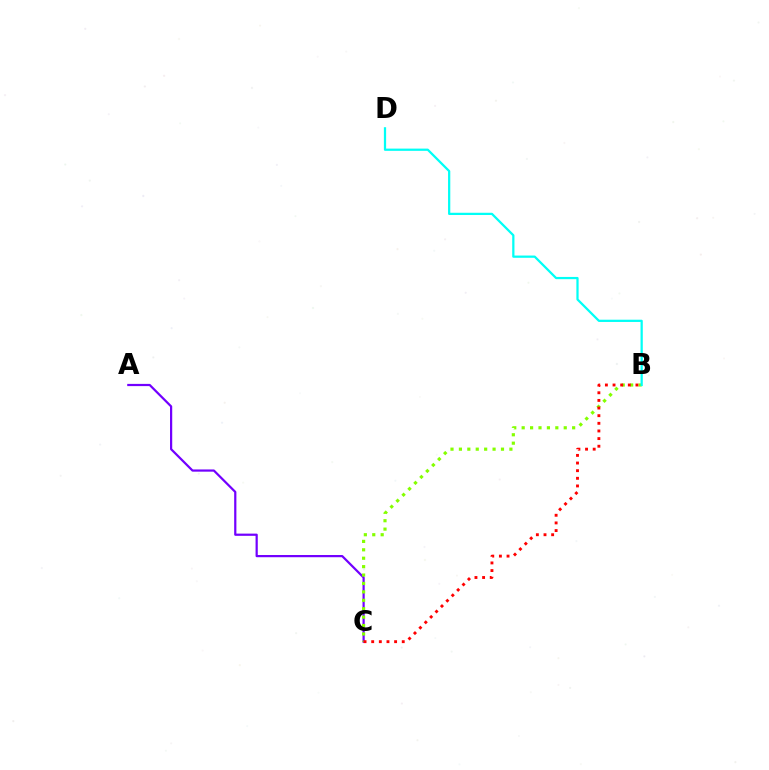{('A', 'C'): [{'color': '#7200ff', 'line_style': 'solid', 'thickness': 1.6}], ('B', 'C'): [{'color': '#84ff00', 'line_style': 'dotted', 'thickness': 2.29}, {'color': '#ff0000', 'line_style': 'dotted', 'thickness': 2.08}], ('B', 'D'): [{'color': '#00fff6', 'line_style': 'solid', 'thickness': 1.62}]}